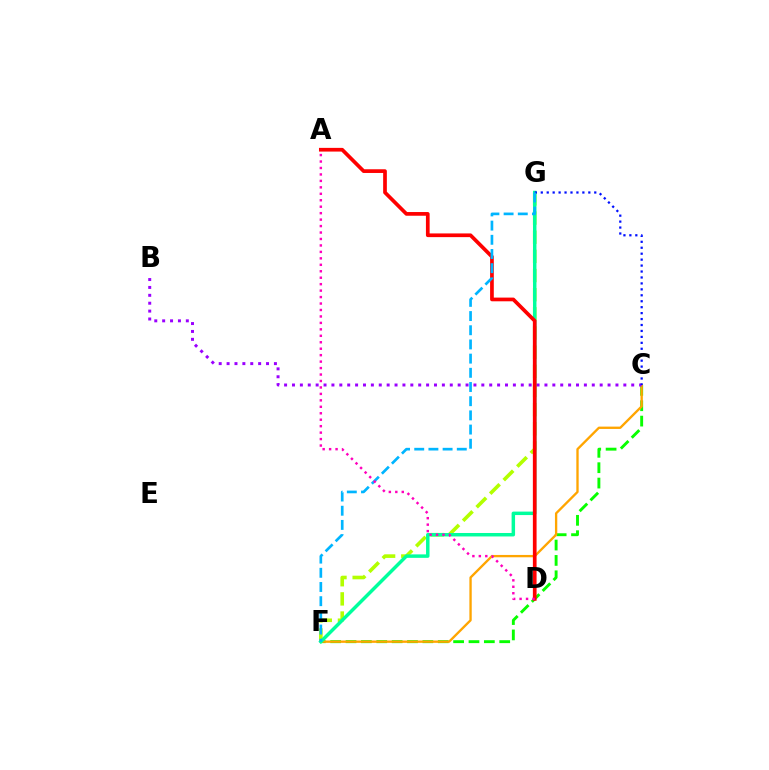{('F', 'G'): [{'color': '#b3ff00', 'line_style': 'dashed', 'thickness': 2.6}, {'color': '#00ff9d', 'line_style': 'solid', 'thickness': 2.5}, {'color': '#00b5ff', 'line_style': 'dashed', 'thickness': 1.93}], ('C', 'F'): [{'color': '#08ff00', 'line_style': 'dashed', 'thickness': 2.09}, {'color': '#ffa500', 'line_style': 'solid', 'thickness': 1.68}], ('B', 'C'): [{'color': '#9b00ff', 'line_style': 'dotted', 'thickness': 2.14}], ('C', 'G'): [{'color': '#0010ff', 'line_style': 'dotted', 'thickness': 1.61}], ('A', 'D'): [{'color': '#ff0000', 'line_style': 'solid', 'thickness': 2.67}, {'color': '#ff00bd', 'line_style': 'dotted', 'thickness': 1.75}]}